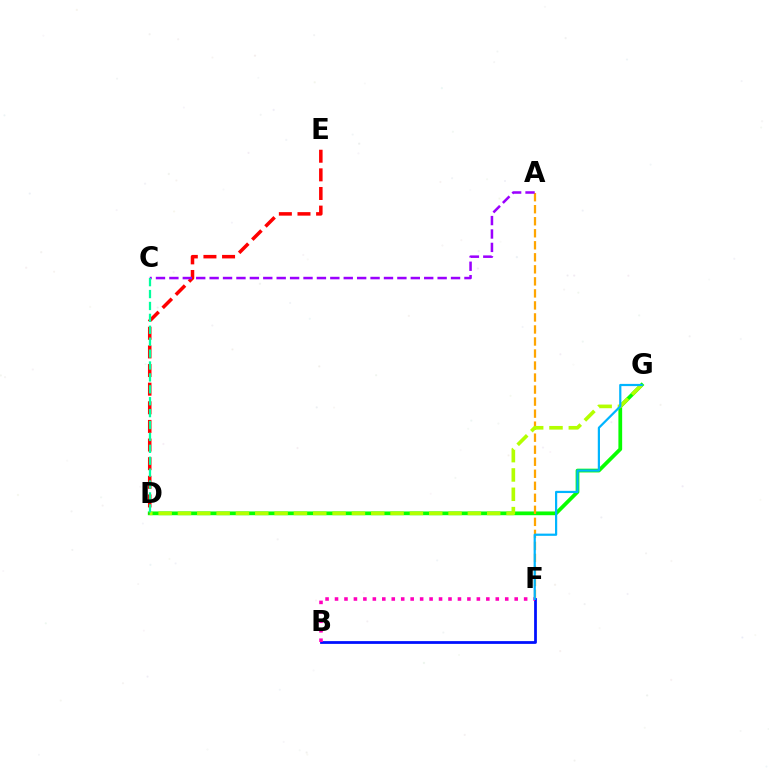{('D', 'G'): [{'color': '#08ff00', 'line_style': 'solid', 'thickness': 2.7}, {'color': '#b3ff00', 'line_style': 'dashed', 'thickness': 2.63}], ('A', 'F'): [{'color': '#ffa500', 'line_style': 'dashed', 'thickness': 1.63}], ('D', 'E'): [{'color': '#ff0000', 'line_style': 'dashed', 'thickness': 2.53}], ('B', 'F'): [{'color': '#0010ff', 'line_style': 'solid', 'thickness': 1.99}, {'color': '#ff00bd', 'line_style': 'dotted', 'thickness': 2.57}], ('A', 'C'): [{'color': '#9b00ff', 'line_style': 'dashed', 'thickness': 1.82}], ('C', 'D'): [{'color': '#00ff9d', 'line_style': 'dashed', 'thickness': 1.62}], ('F', 'G'): [{'color': '#00b5ff', 'line_style': 'solid', 'thickness': 1.59}]}